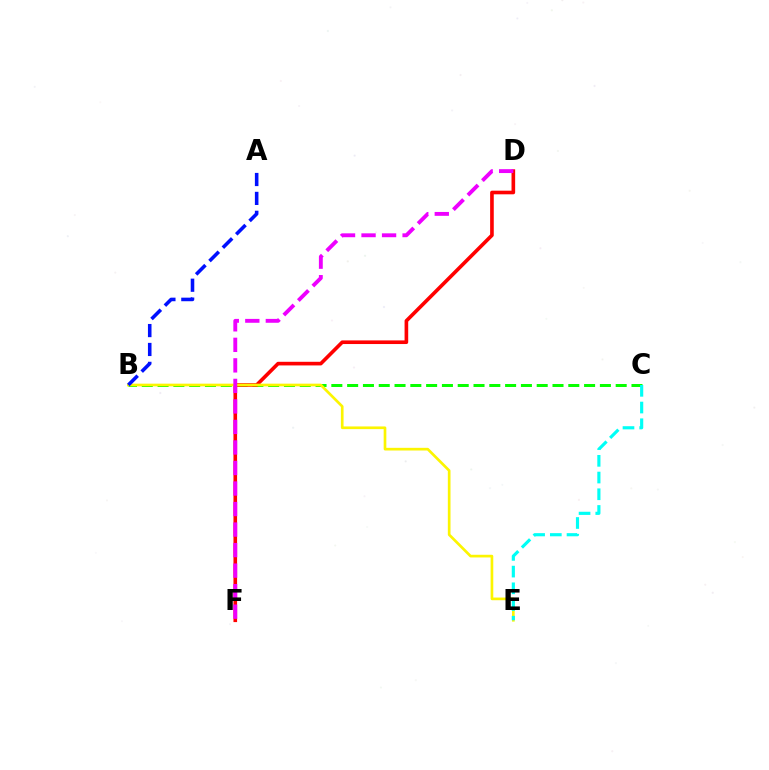{('B', 'C'): [{'color': '#08ff00', 'line_style': 'dashed', 'thickness': 2.15}], ('D', 'F'): [{'color': '#ff0000', 'line_style': 'solid', 'thickness': 2.62}, {'color': '#ee00ff', 'line_style': 'dashed', 'thickness': 2.79}], ('B', 'E'): [{'color': '#fcf500', 'line_style': 'solid', 'thickness': 1.93}], ('A', 'B'): [{'color': '#0010ff', 'line_style': 'dashed', 'thickness': 2.57}], ('C', 'E'): [{'color': '#00fff6', 'line_style': 'dashed', 'thickness': 2.27}]}